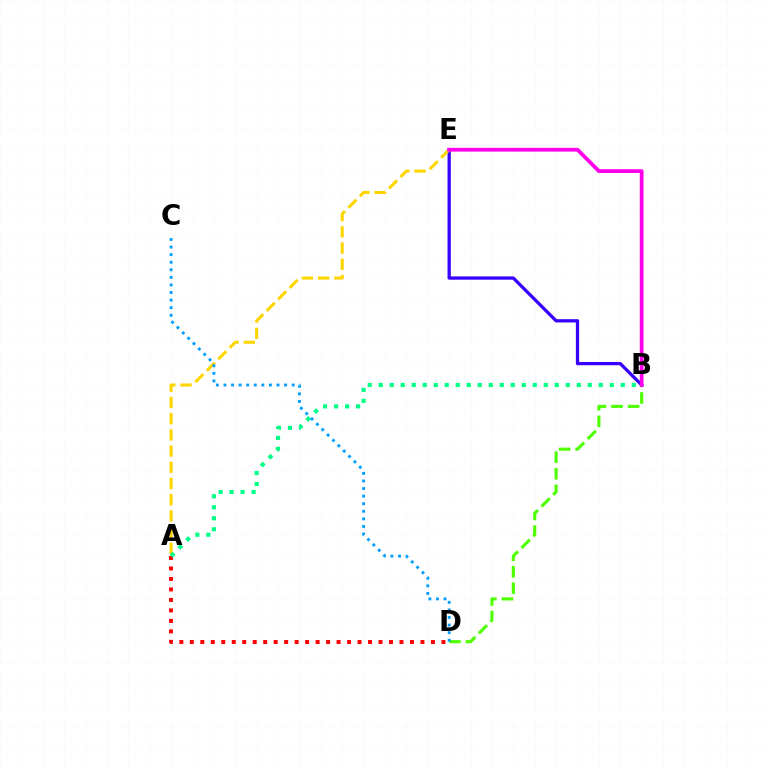{('B', 'D'): [{'color': '#4fff00', 'line_style': 'dashed', 'thickness': 2.25}], ('B', 'E'): [{'color': '#3700ff', 'line_style': 'solid', 'thickness': 2.36}, {'color': '#ff00ed', 'line_style': 'solid', 'thickness': 2.71}], ('A', 'E'): [{'color': '#ffd500', 'line_style': 'dashed', 'thickness': 2.2}], ('A', 'D'): [{'color': '#ff0000', 'line_style': 'dotted', 'thickness': 2.85}], ('A', 'B'): [{'color': '#00ff86', 'line_style': 'dotted', 'thickness': 2.99}], ('C', 'D'): [{'color': '#009eff', 'line_style': 'dotted', 'thickness': 2.06}]}